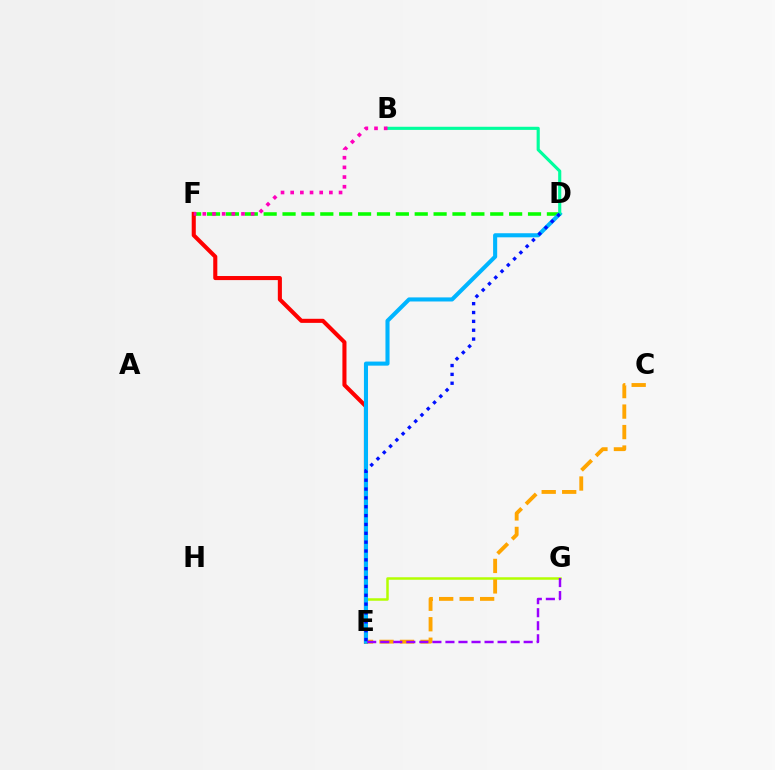{('D', 'F'): [{'color': '#08ff00', 'line_style': 'dashed', 'thickness': 2.57}], ('E', 'F'): [{'color': '#ff0000', 'line_style': 'solid', 'thickness': 2.94}], ('E', 'G'): [{'color': '#b3ff00', 'line_style': 'solid', 'thickness': 1.8}, {'color': '#9b00ff', 'line_style': 'dashed', 'thickness': 1.77}], ('C', 'E'): [{'color': '#ffa500', 'line_style': 'dashed', 'thickness': 2.78}], ('D', 'E'): [{'color': '#00b5ff', 'line_style': 'solid', 'thickness': 2.94}, {'color': '#0010ff', 'line_style': 'dotted', 'thickness': 2.41}], ('B', 'D'): [{'color': '#00ff9d', 'line_style': 'solid', 'thickness': 2.25}], ('B', 'F'): [{'color': '#ff00bd', 'line_style': 'dotted', 'thickness': 2.63}]}